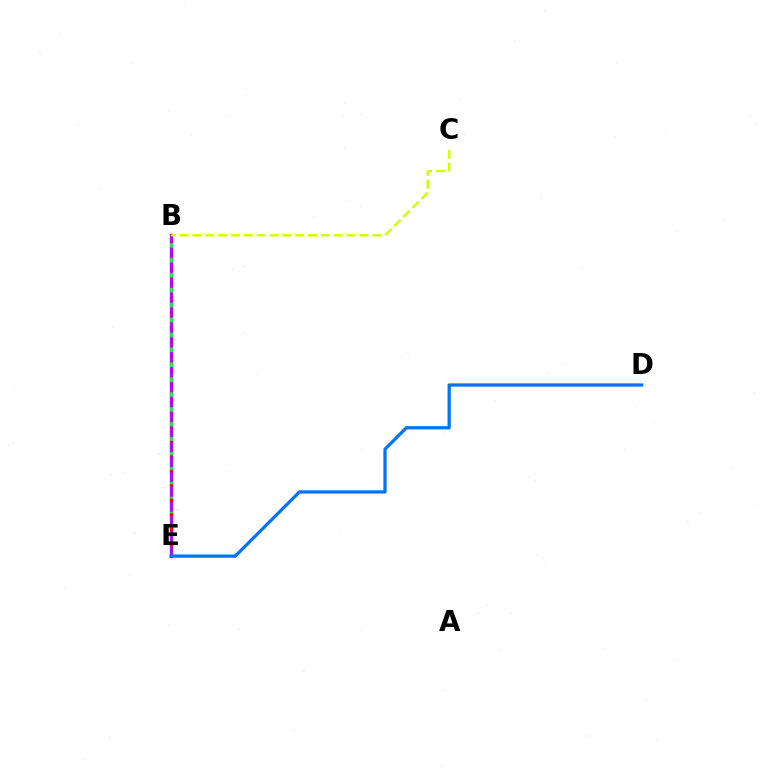{('B', 'E'): [{'color': '#ff0000', 'line_style': 'solid', 'thickness': 2.41}, {'color': '#00ff5c', 'line_style': 'dashed', 'thickness': 1.96}, {'color': '#b900ff', 'line_style': 'dashed', 'thickness': 2.03}], ('B', 'C'): [{'color': '#d1ff00', 'line_style': 'dashed', 'thickness': 1.75}], ('D', 'E'): [{'color': '#0074ff', 'line_style': 'solid', 'thickness': 2.34}]}